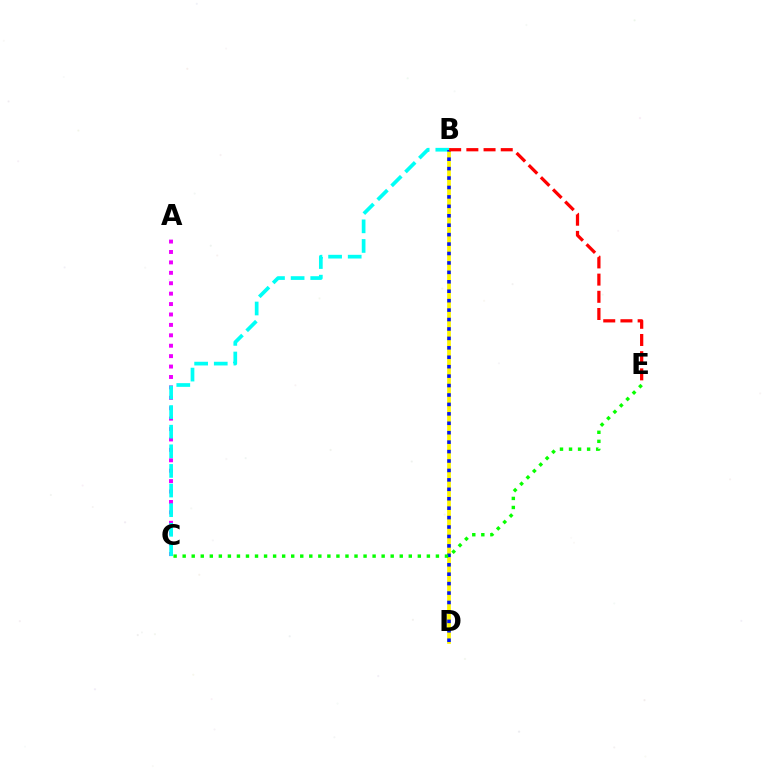{('B', 'D'): [{'color': '#fcf500', 'line_style': 'solid', 'thickness': 2.68}, {'color': '#0010ff', 'line_style': 'dotted', 'thickness': 2.56}], ('A', 'C'): [{'color': '#ee00ff', 'line_style': 'dotted', 'thickness': 2.83}], ('B', 'C'): [{'color': '#00fff6', 'line_style': 'dashed', 'thickness': 2.67}], ('B', 'E'): [{'color': '#ff0000', 'line_style': 'dashed', 'thickness': 2.34}], ('C', 'E'): [{'color': '#08ff00', 'line_style': 'dotted', 'thickness': 2.46}]}